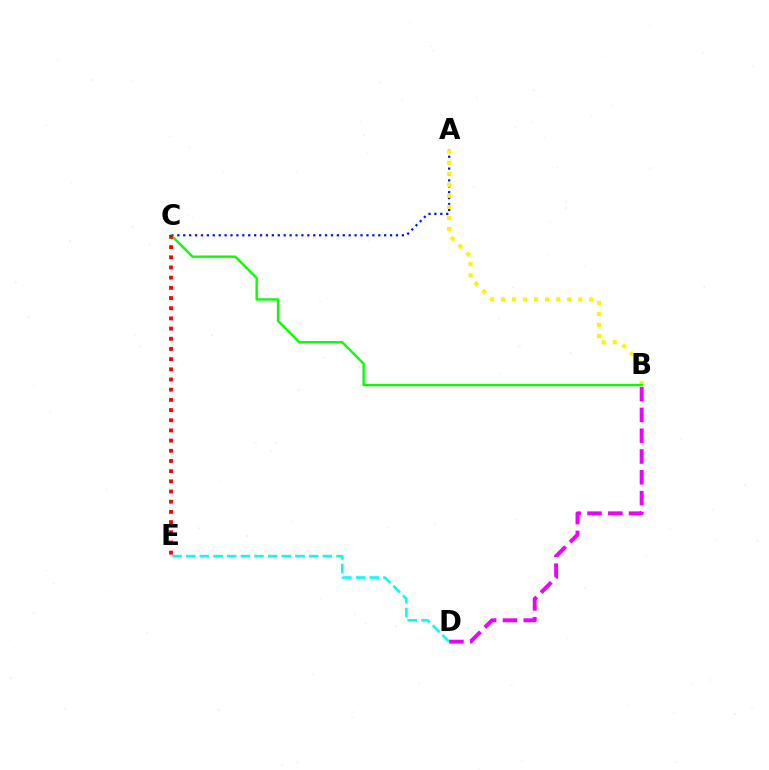{('D', 'E'): [{'color': '#00fff6', 'line_style': 'dashed', 'thickness': 1.86}], ('A', 'C'): [{'color': '#0010ff', 'line_style': 'dotted', 'thickness': 1.61}], ('B', 'D'): [{'color': '#ee00ff', 'line_style': 'dashed', 'thickness': 2.83}], ('A', 'B'): [{'color': '#fcf500', 'line_style': 'dotted', 'thickness': 3.0}], ('B', 'C'): [{'color': '#08ff00', 'line_style': 'solid', 'thickness': 1.71}], ('C', 'E'): [{'color': '#ff0000', 'line_style': 'dotted', 'thickness': 2.77}]}